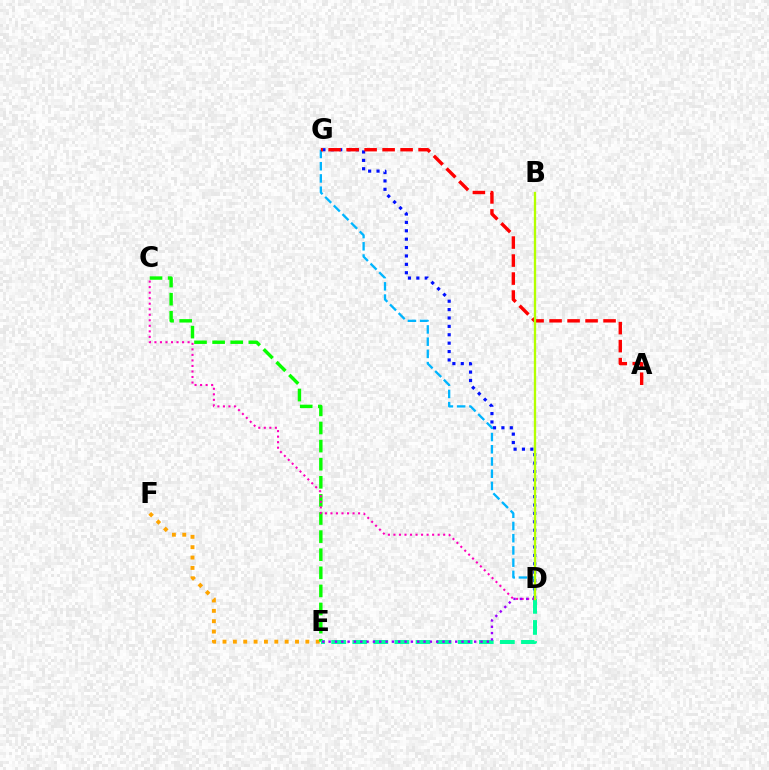{('D', 'G'): [{'color': '#0010ff', 'line_style': 'dotted', 'thickness': 2.28}, {'color': '#00b5ff', 'line_style': 'dashed', 'thickness': 1.66}], ('E', 'F'): [{'color': '#ffa500', 'line_style': 'dotted', 'thickness': 2.81}], ('C', 'E'): [{'color': '#08ff00', 'line_style': 'dashed', 'thickness': 2.46}], ('C', 'D'): [{'color': '#ff00bd', 'line_style': 'dotted', 'thickness': 1.5}], ('D', 'E'): [{'color': '#00ff9d', 'line_style': 'dashed', 'thickness': 2.87}, {'color': '#9b00ff', 'line_style': 'dotted', 'thickness': 1.72}], ('A', 'G'): [{'color': '#ff0000', 'line_style': 'dashed', 'thickness': 2.44}], ('B', 'D'): [{'color': '#b3ff00', 'line_style': 'solid', 'thickness': 1.67}]}